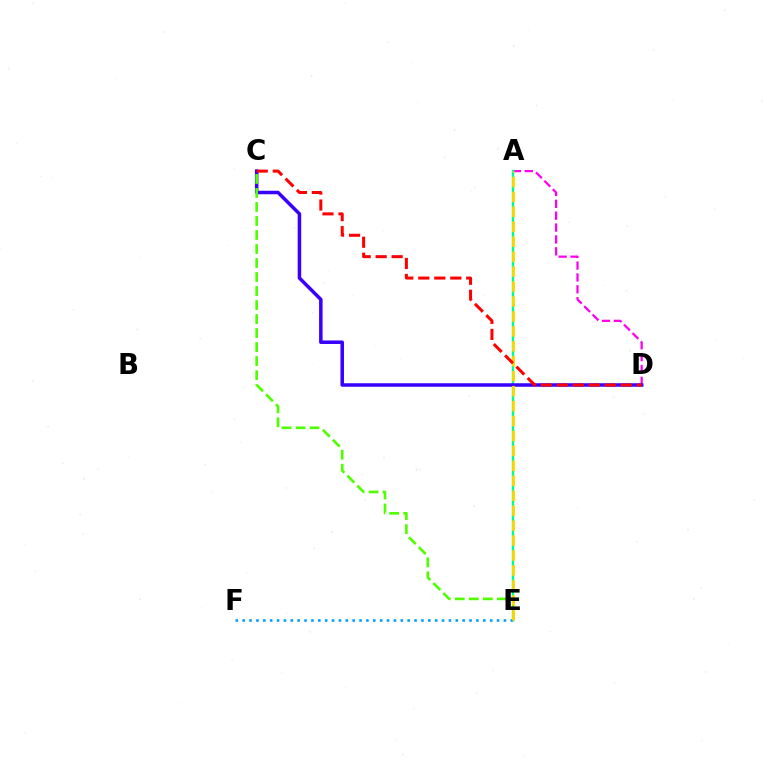{('A', 'D'): [{'color': '#ff00ed', 'line_style': 'dashed', 'thickness': 1.61}], ('A', 'E'): [{'color': '#00ff86', 'line_style': 'solid', 'thickness': 1.7}, {'color': '#ffd500', 'line_style': 'dashed', 'thickness': 2.03}], ('E', 'F'): [{'color': '#009eff', 'line_style': 'dotted', 'thickness': 1.87}], ('C', 'D'): [{'color': '#3700ff', 'line_style': 'solid', 'thickness': 2.52}, {'color': '#ff0000', 'line_style': 'dashed', 'thickness': 2.17}], ('C', 'E'): [{'color': '#4fff00', 'line_style': 'dashed', 'thickness': 1.9}]}